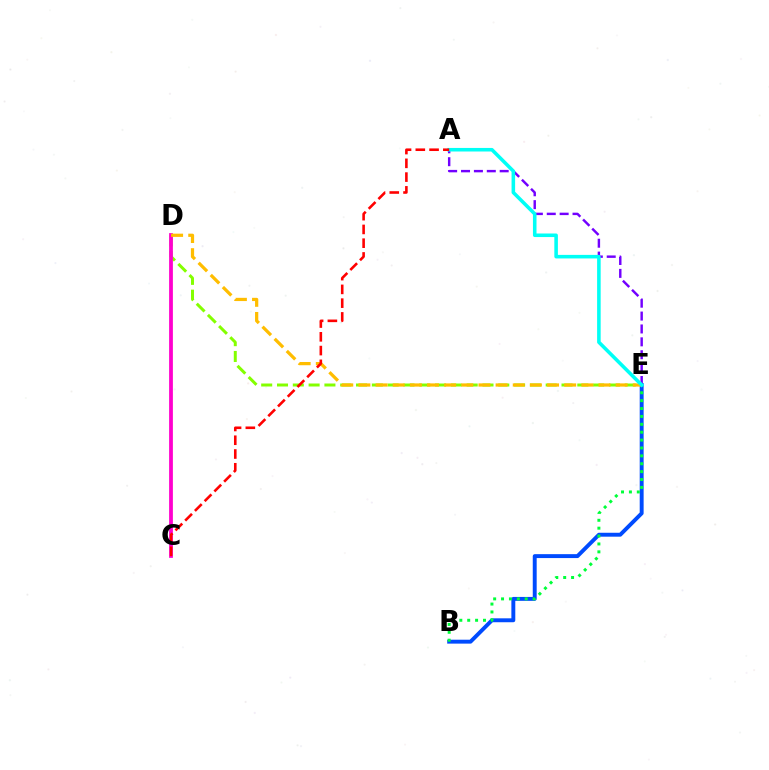{('D', 'E'): [{'color': '#84ff00', 'line_style': 'dashed', 'thickness': 2.15}, {'color': '#ffbd00', 'line_style': 'dashed', 'thickness': 2.33}], ('A', 'E'): [{'color': '#7200ff', 'line_style': 'dashed', 'thickness': 1.75}, {'color': '#00fff6', 'line_style': 'solid', 'thickness': 2.56}], ('B', 'E'): [{'color': '#004bff', 'line_style': 'solid', 'thickness': 2.82}, {'color': '#00ff39', 'line_style': 'dotted', 'thickness': 2.14}], ('C', 'D'): [{'color': '#ff00cf', 'line_style': 'solid', 'thickness': 2.72}], ('A', 'C'): [{'color': '#ff0000', 'line_style': 'dashed', 'thickness': 1.87}]}